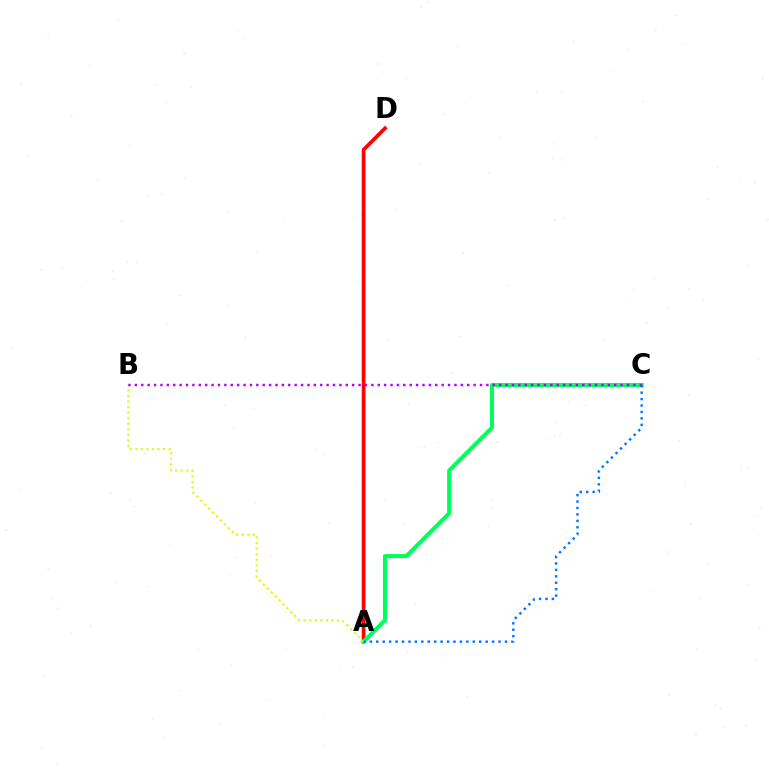{('A', 'D'): [{'color': '#ff0000', 'line_style': 'solid', 'thickness': 2.68}], ('A', 'C'): [{'color': '#00ff5c', 'line_style': 'solid', 'thickness': 2.96}, {'color': '#0074ff', 'line_style': 'dotted', 'thickness': 1.75}], ('A', 'B'): [{'color': '#d1ff00', 'line_style': 'dotted', 'thickness': 1.51}], ('B', 'C'): [{'color': '#b900ff', 'line_style': 'dotted', 'thickness': 1.74}]}